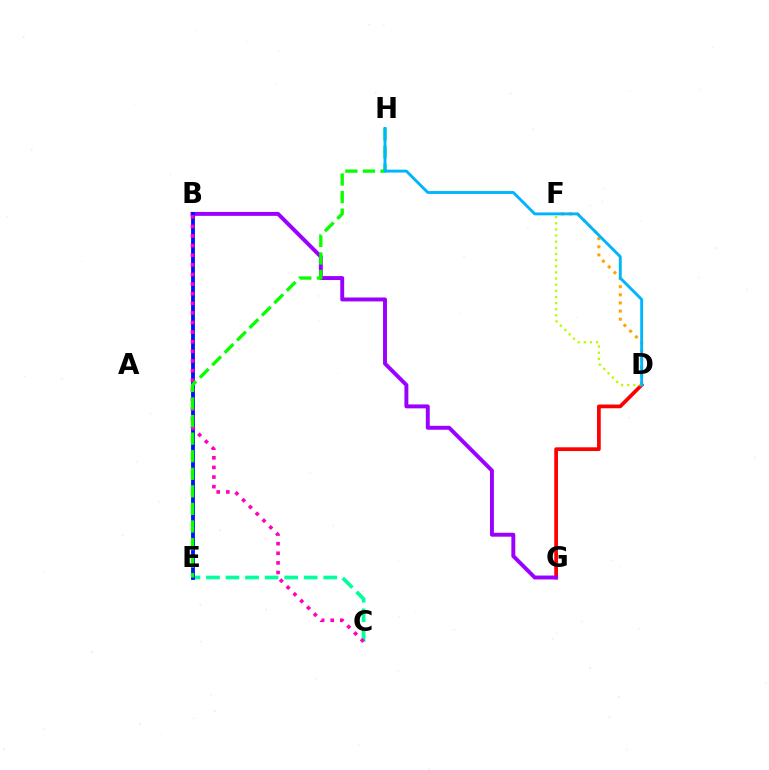{('D', 'G'): [{'color': '#ff0000', 'line_style': 'solid', 'thickness': 2.68}], ('B', 'G'): [{'color': '#9b00ff', 'line_style': 'solid', 'thickness': 2.83}], ('C', 'E'): [{'color': '#00ff9d', 'line_style': 'dashed', 'thickness': 2.66}], ('D', 'F'): [{'color': '#ffa500', 'line_style': 'dotted', 'thickness': 2.21}, {'color': '#b3ff00', 'line_style': 'dotted', 'thickness': 1.67}], ('B', 'E'): [{'color': '#0010ff', 'line_style': 'solid', 'thickness': 2.75}], ('B', 'C'): [{'color': '#ff00bd', 'line_style': 'dotted', 'thickness': 2.61}], ('E', 'H'): [{'color': '#08ff00', 'line_style': 'dashed', 'thickness': 2.39}], ('D', 'H'): [{'color': '#00b5ff', 'line_style': 'solid', 'thickness': 2.09}]}